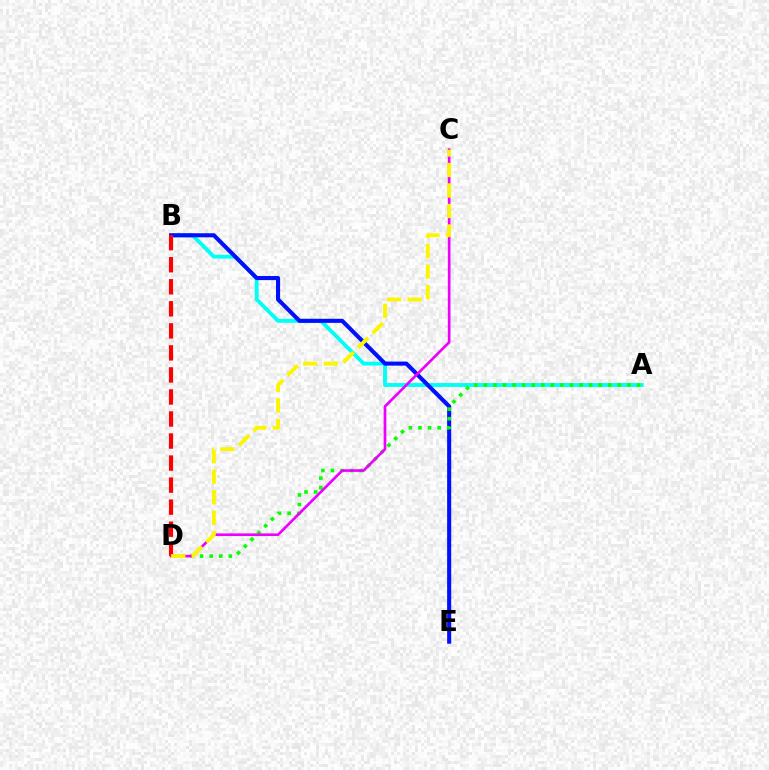{('A', 'B'): [{'color': '#00fff6', 'line_style': 'solid', 'thickness': 2.78}], ('B', 'E'): [{'color': '#0010ff', 'line_style': 'solid', 'thickness': 2.94}], ('B', 'D'): [{'color': '#ff0000', 'line_style': 'dashed', 'thickness': 2.99}], ('A', 'D'): [{'color': '#08ff00', 'line_style': 'dotted', 'thickness': 2.6}], ('C', 'D'): [{'color': '#ee00ff', 'line_style': 'solid', 'thickness': 1.92}, {'color': '#fcf500', 'line_style': 'dashed', 'thickness': 2.78}]}